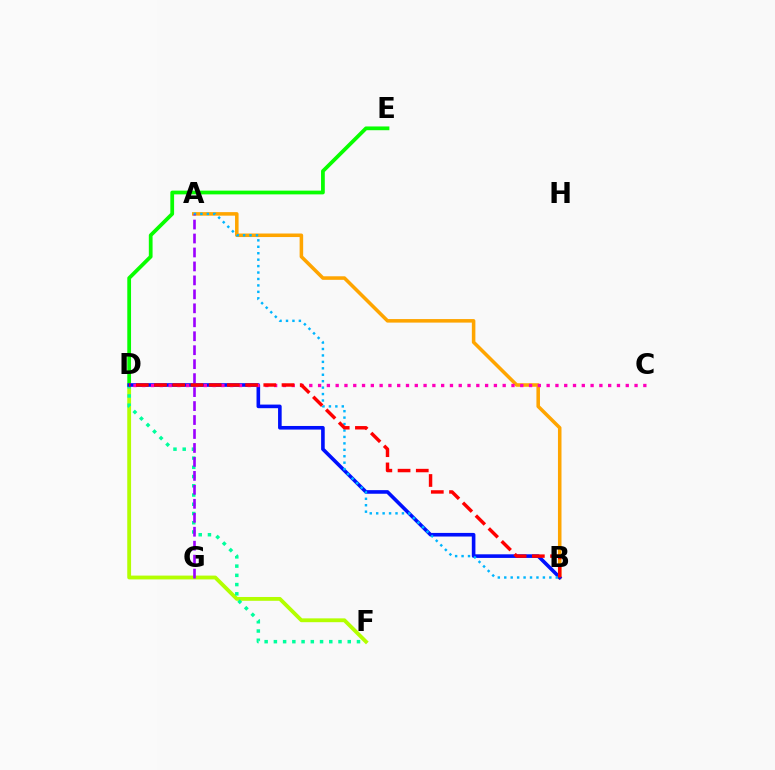{('D', 'E'): [{'color': '#08ff00', 'line_style': 'solid', 'thickness': 2.7}], ('A', 'B'): [{'color': '#ffa500', 'line_style': 'solid', 'thickness': 2.55}, {'color': '#00b5ff', 'line_style': 'dotted', 'thickness': 1.75}], ('D', 'F'): [{'color': '#b3ff00', 'line_style': 'solid', 'thickness': 2.75}, {'color': '#00ff9d', 'line_style': 'dotted', 'thickness': 2.51}], ('B', 'D'): [{'color': '#0010ff', 'line_style': 'solid', 'thickness': 2.6}, {'color': '#ff0000', 'line_style': 'dashed', 'thickness': 2.47}], ('C', 'D'): [{'color': '#ff00bd', 'line_style': 'dotted', 'thickness': 2.39}], ('A', 'G'): [{'color': '#9b00ff', 'line_style': 'dashed', 'thickness': 1.9}]}